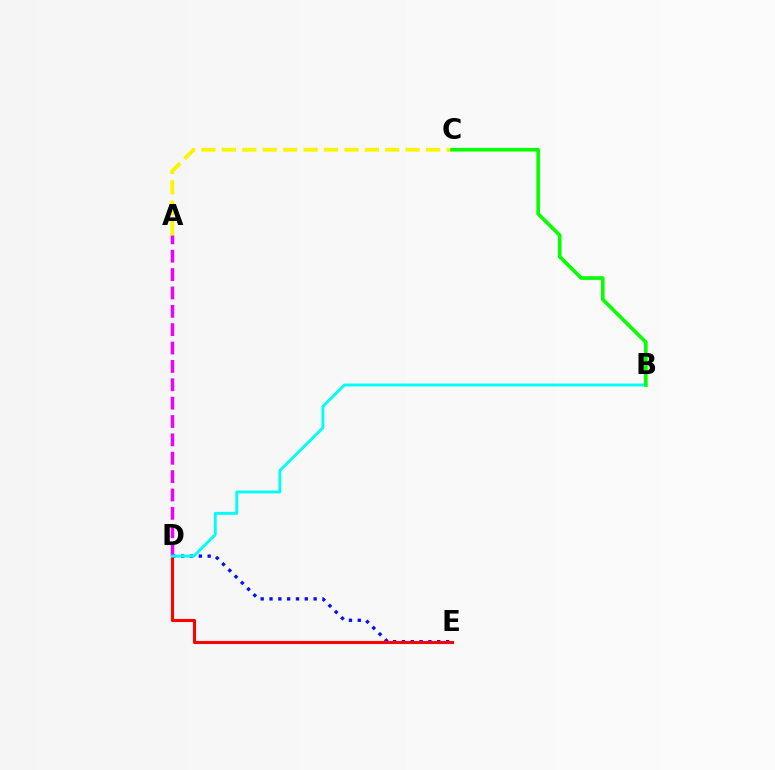{('A', 'C'): [{'color': '#fcf500', 'line_style': 'dashed', 'thickness': 2.77}], ('D', 'E'): [{'color': '#0010ff', 'line_style': 'dotted', 'thickness': 2.4}, {'color': '#ff0000', 'line_style': 'solid', 'thickness': 2.23}], ('A', 'D'): [{'color': '#ee00ff', 'line_style': 'dashed', 'thickness': 2.5}], ('B', 'D'): [{'color': '#00fff6', 'line_style': 'solid', 'thickness': 2.09}], ('B', 'C'): [{'color': '#08ff00', 'line_style': 'solid', 'thickness': 2.61}]}